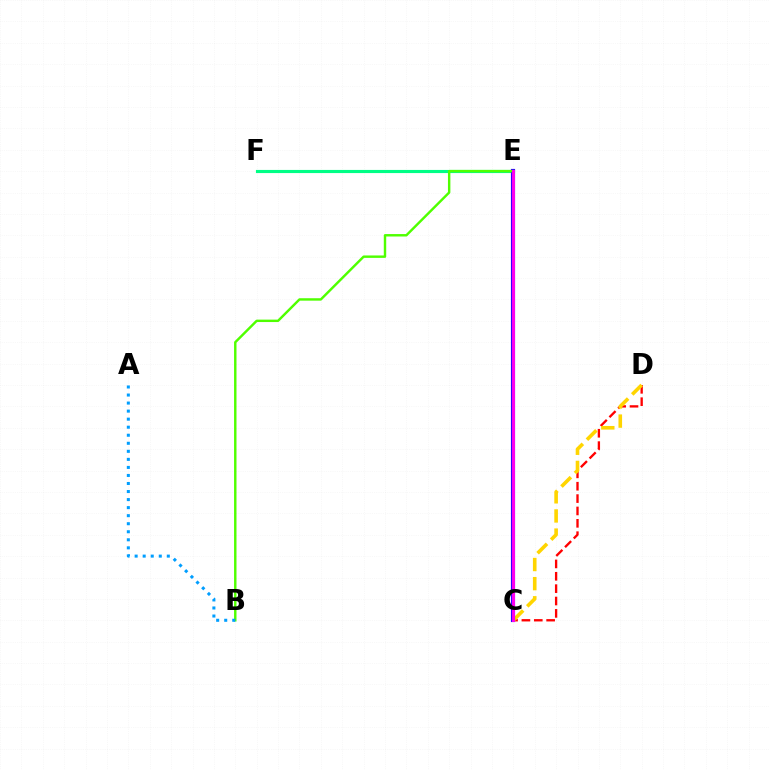{('C', 'D'): [{'color': '#ff0000', 'line_style': 'dashed', 'thickness': 1.68}, {'color': '#ffd500', 'line_style': 'dashed', 'thickness': 2.6}], ('E', 'F'): [{'color': '#00ff86', 'line_style': 'solid', 'thickness': 2.26}], ('C', 'E'): [{'color': '#3700ff', 'line_style': 'solid', 'thickness': 3.0}, {'color': '#ff00ed', 'line_style': 'solid', 'thickness': 2.14}], ('B', 'E'): [{'color': '#4fff00', 'line_style': 'solid', 'thickness': 1.75}], ('A', 'B'): [{'color': '#009eff', 'line_style': 'dotted', 'thickness': 2.19}]}